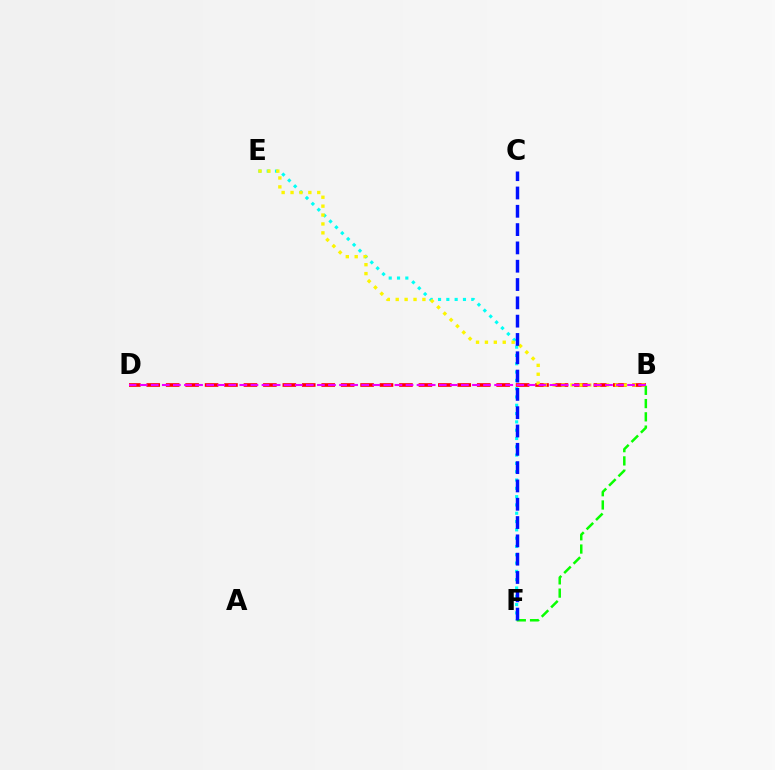{('E', 'F'): [{'color': '#00fff6', 'line_style': 'dotted', 'thickness': 2.26}], ('B', 'D'): [{'color': '#ff0000', 'line_style': 'dashed', 'thickness': 2.64}, {'color': '#ee00ff', 'line_style': 'dashed', 'thickness': 1.5}], ('B', 'F'): [{'color': '#08ff00', 'line_style': 'dashed', 'thickness': 1.8}], ('B', 'E'): [{'color': '#fcf500', 'line_style': 'dotted', 'thickness': 2.42}], ('C', 'F'): [{'color': '#0010ff', 'line_style': 'dashed', 'thickness': 2.49}]}